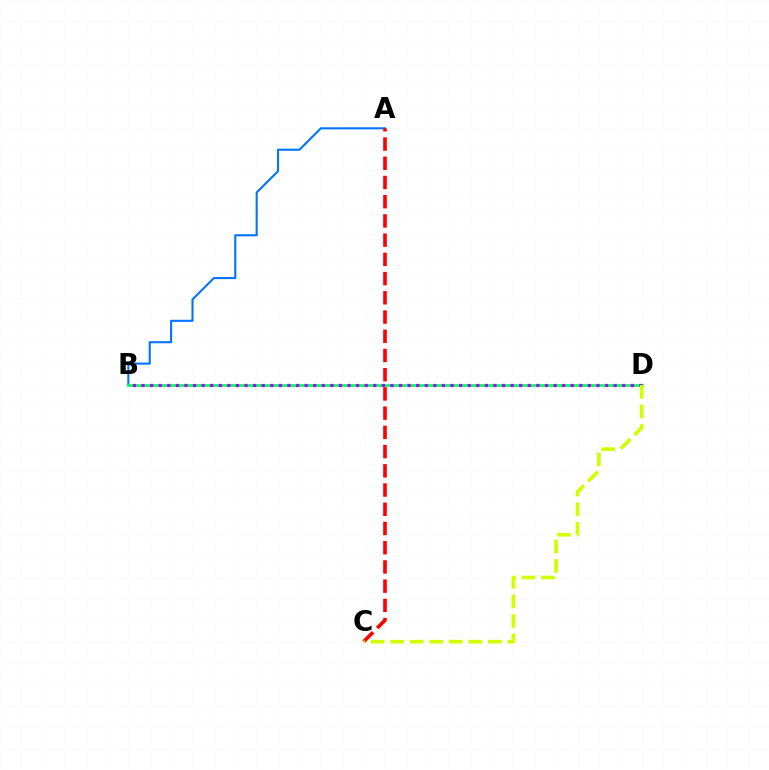{('A', 'B'): [{'color': '#0074ff', 'line_style': 'solid', 'thickness': 1.51}], ('A', 'C'): [{'color': '#ff0000', 'line_style': 'dashed', 'thickness': 2.61}], ('B', 'D'): [{'color': '#00ff5c', 'line_style': 'solid', 'thickness': 1.97}, {'color': '#b900ff', 'line_style': 'dotted', 'thickness': 2.33}], ('C', 'D'): [{'color': '#d1ff00', 'line_style': 'dashed', 'thickness': 2.66}]}